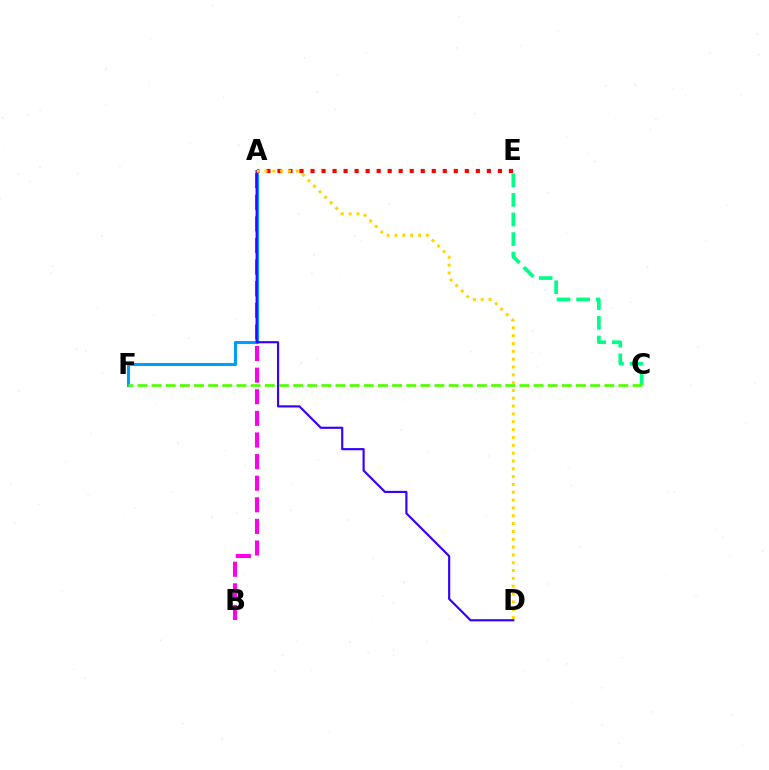{('A', 'B'): [{'color': '#ff00ed', 'line_style': 'dashed', 'thickness': 2.94}], ('C', 'E'): [{'color': '#00ff86', 'line_style': 'dashed', 'thickness': 2.66}], ('A', 'F'): [{'color': '#009eff', 'line_style': 'solid', 'thickness': 2.22}], ('A', 'D'): [{'color': '#3700ff', 'line_style': 'solid', 'thickness': 1.56}, {'color': '#ffd500', 'line_style': 'dotted', 'thickness': 2.13}], ('A', 'E'): [{'color': '#ff0000', 'line_style': 'dotted', 'thickness': 2.99}], ('C', 'F'): [{'color': '#4fff00', 'line_style': 'dashed', 'thickness': 1.92}]}